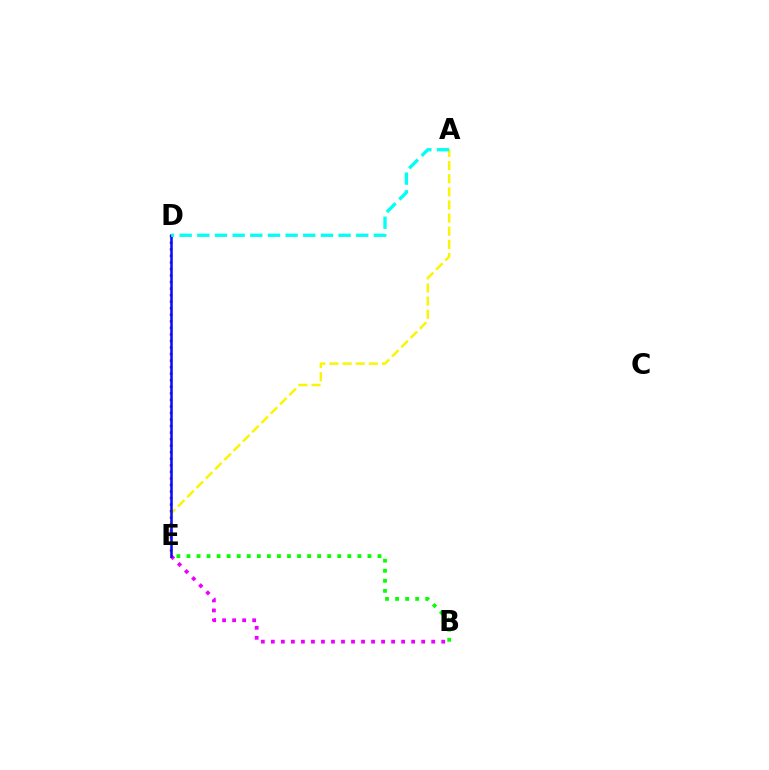{('B', 'E'): [{'color': '#ee00ff', 'line_style': 'dotted', 'thickness': 2.72}, {'color': '#08ff00', 'line_style': 'dotted', 'thickness': 2.73}], ('A', 'E'): [{'color': '#fcf500', 'line_style': 'dashed', 'thickness': 1.78}], ('D', 'E'): [{'color': '#ff0000', 'line_style': 'dotted', 'thickness': 1.78}, {'color': '#0010ff', 'line_style': 'solid', 'thickness': 1.82}], ('A', 'D'): [{'color': '#00fff6', 'line_style': 'dashed', 'thickness': 2.4}]}